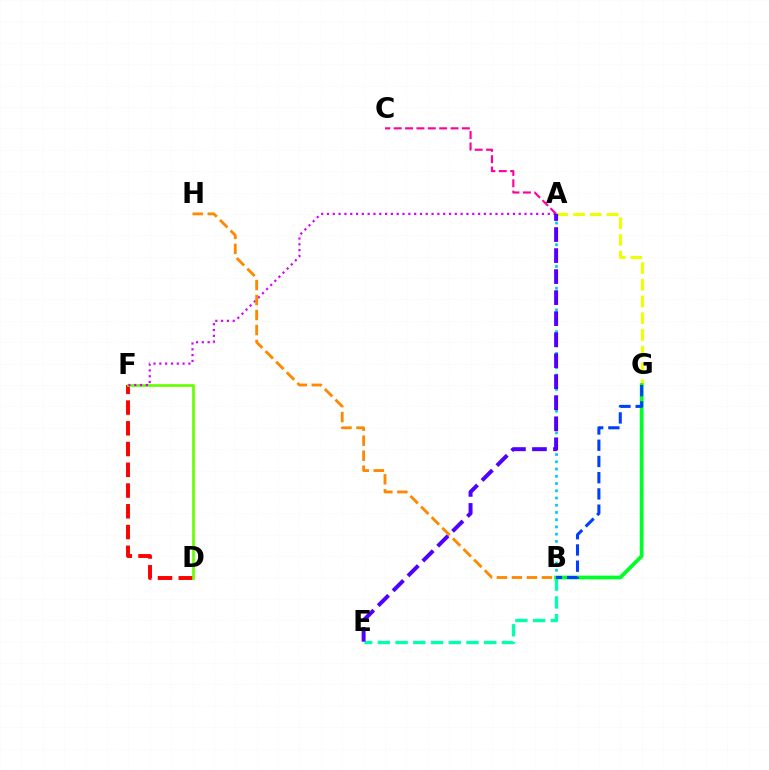{('D', 'F'): [{'color': '#ff0000', 'line_style': 'dashed', 'thickness': 2.82}, {'color': '#66ff00', 'line_style': 'solid', 'thickness': 1.95}], ('A', 'G'): [{'color': '#eeff00', 'line_style': 'dashed', 'thickness': 2.27}], ('B', 'E'): [{'color': '#00ffaf', 'line_style': 'dashed', 'thickness': 2.41}], ('A', 'C'): [{'color': '#ff00a0', 'line_style': 'dashed', 'thickness': 1.55}], ('A', 'B'): [{'color': '#00c7ff', 'line_style': 'dotted', 'thickness': 1.97}], ('A', 'F'): [{'color': '#d600ff', 'line_style': 'dotted', 'thickness': 1.58}], ('B', 'H'): [{'color': '#ff8800', 'line_style': 'dashed', 'thickness': 2.04}], ('A', 'E'): [{'color': '#4f00ff', 'line_style': 'dashed', 'thickness': 2.86}], ('B', 'G'): [{'color': '#00ff27', 'line_style': 'solid', 'thickness': 2.71}, {'color': '#003fff', 'line_style': 'dashed', 'thickness': 2.2}]}